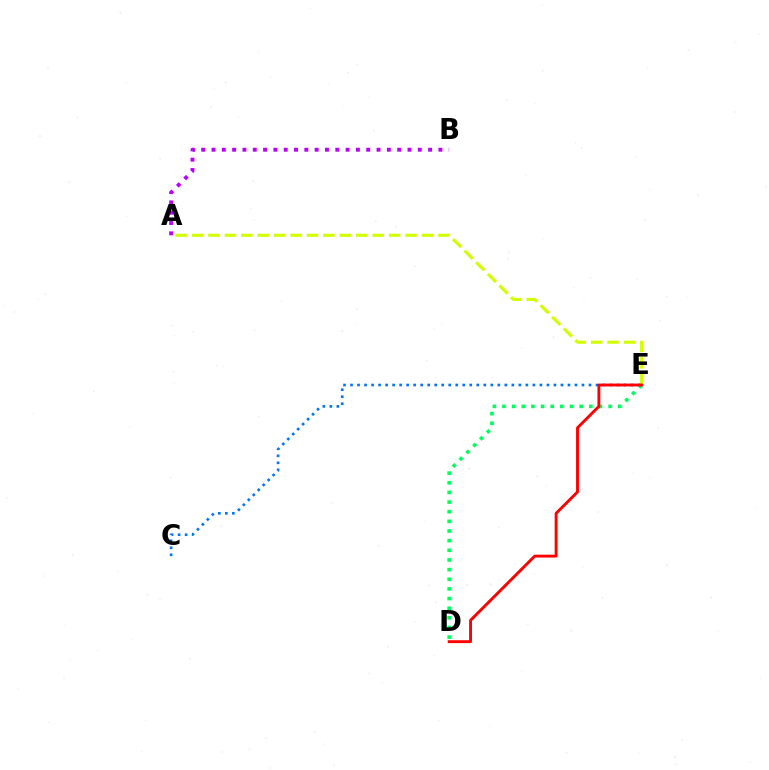{('C', 'E'): [{'color': '#0074ff', 'line_style': 'dotted', 'thickness': 1.91}], ('A', 'E'): [{'color': '#d1ff00', 'line_style': 'dashed', 'thickness': 2.23}], ('D', 'E'): [{'color': '#00ff5c', 'line_style': 'dotted', 'thickness': 2.62}, {'color': '#ff0000', 'line_style': 'solid', 'thickness': 2.07}], ('A', 'B'): [{'color': '#b900ff', 'line_style': 'dotted', 'thickness': 2.8}]}